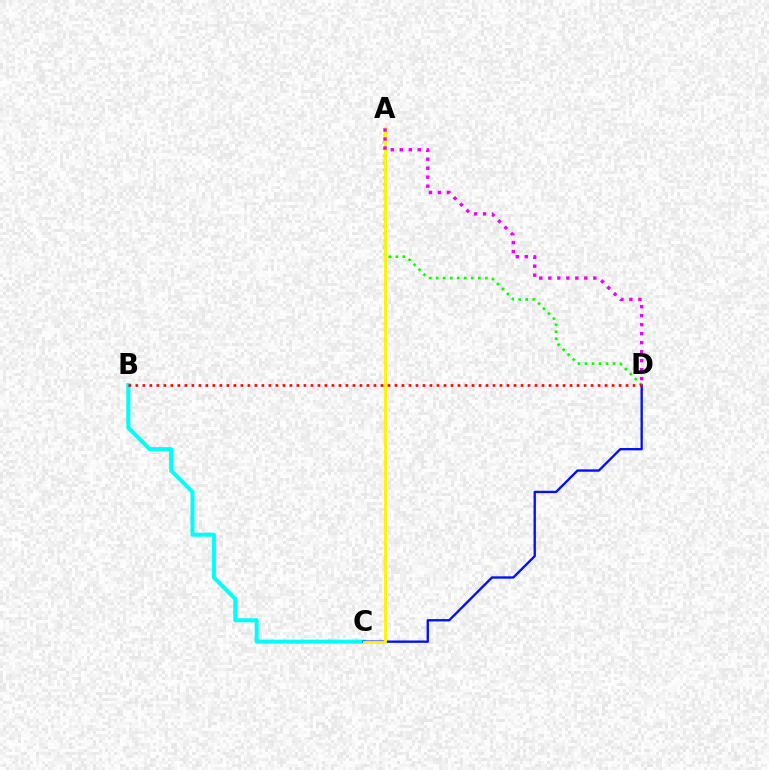{('B', 'C'): [{'color': '#00fff6', 'line_style': 'solid', 'thickness': 2.91}], ('C', 'D'): [{'color': '#0010ff', 'line_style': 'solid', 'thickness': 1.69}], ('A', 'D'): [{'color': '#08ff00', 'line_style': 'dotted', 'thickness': 1.91}, {'color': '#ee00ff', 'line_style': 'dotted', 'thickness': 2.44}], ('B', 'D'): [{'color': '#ff0000', 'line_style': 'dotted', 'thickness': 1.9}], ('A', 'C'): [{'color': '#fcf500', 'line_style': 'solid', 'thickness': 2.08}]}